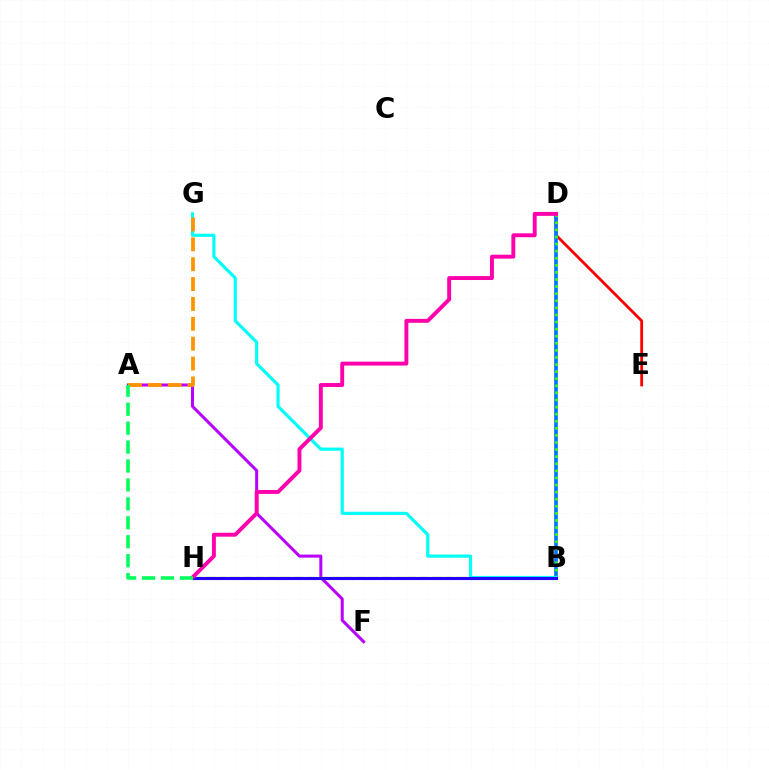{('A', 'F'): [{'color': '#b900ff', 'line_style': 'solid', 'thickness': 2.17}], ('D', 'E'): [{'color': '#ff0000', 'line_style': 'solid', 'thickness': 2.02}], ('B', 'D'): [{'color': '#0074ff', 'line_style': 'solid', 'thickness': 2.63}, {'color': '#3dff00', 'line_style': 'dotted', 'thickness': 1.93}], ('B', 'H'): [{'color': '#d1ff00', 'line_style': 'dashed', 'thickness': 1.71}, {'color': '#2500ff', 'line_style': 'solid', 'thickness': 2.24}], ('B', 'G'): [{'color': '#00fff6', 'line_style': 'solid', 'thickness': 2.26}], ('A', 'G'): [{'color': '#ff9400', 'line_style': 'dashed', 'thickness': 2.7}], ('D', 'H'): [{'color': '#ff00ac', 'line_style': 'solid', 'thickness': 2.82}], ('A', 'H'): [{'color': '#00ff5c', 'line_style': 'dashed', 'thickness': 2.57}]}